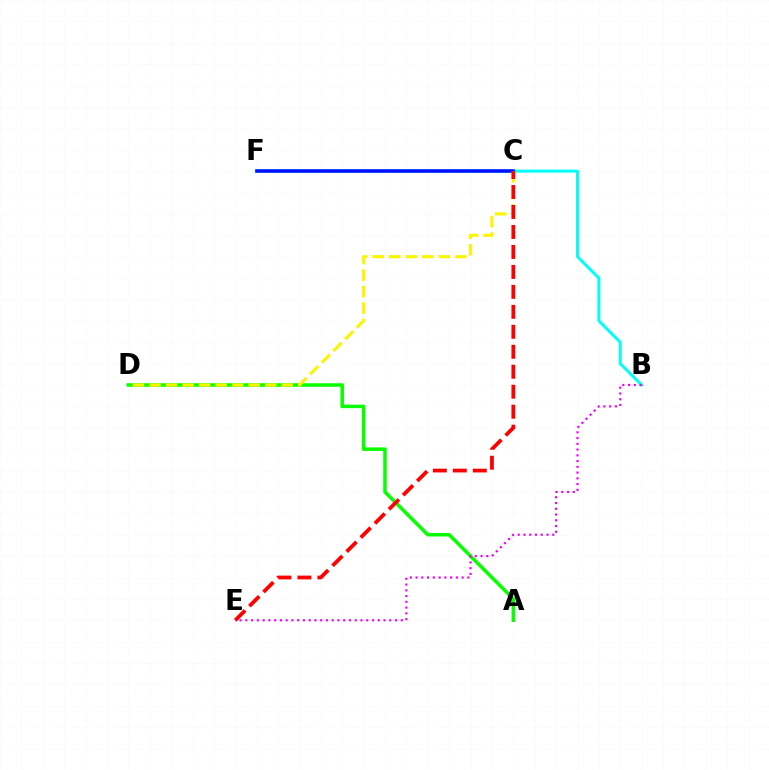{('B', 'F'): [{'color': '#00fff6', 'line_style': 'solid', 'thickness': 2.12}], ('A', 'D'): [{'color': '#08ff00', 'line_style': 'solid', 'thickness': 2.53}], ('C', 'F'): [{'color': '#0010ff', 'line_style': 'solid', 'thickness': 2.54}], ('C', 'D'): [{'color': '#fcf500', 'line_style': 'dashed', 'thickness': 2.25}], ('C', 'E'): [{'color': '#ff0000', 'line_style': 'dashed', 'thickness': 2.71}], ('B', 'E'): [{'color': '#ee00ff', 'line_style': 'dotted', 'thickness': 1.56}]}